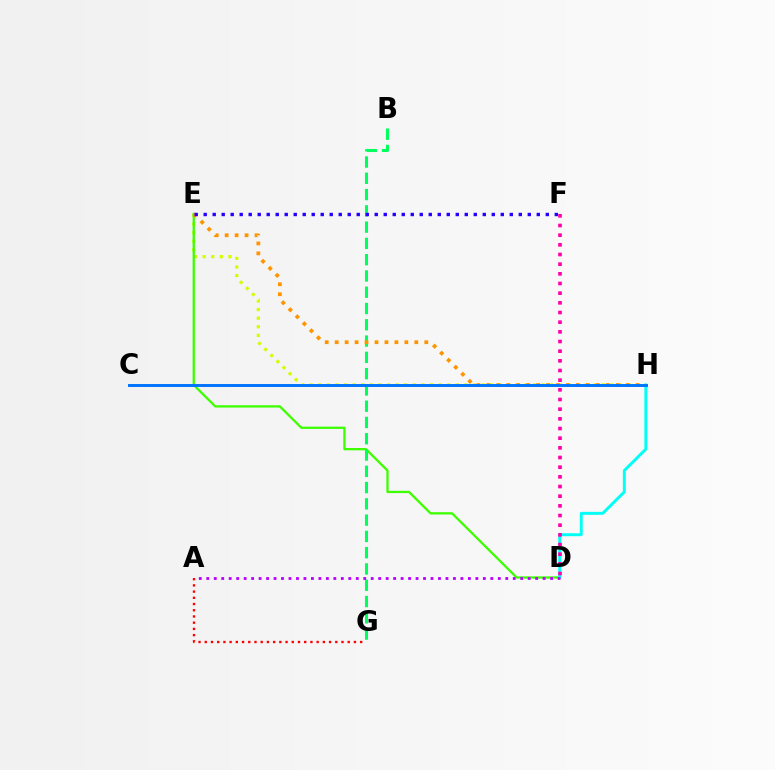{('E', 'H'): [{'color': '#d1ff00', 'line_style': 'dotted', 'thickness': 2.33}, {'color': '#ff9400', 'line_style': 'dotted', 'thickness': 2.71}], ('D', 'E'): [{'color': '#3dff00', 'line_style': 'solid', 'thickness': 1.65}], ('B', 'G'): [{'color': '#00ff5c', 'line_style': 'dashed', 'thickness': 2.21}], ('D', 'H'): [{'color': '#00fff6', 'line_style': 'solid', 'thickness': 2.12}], ('D', 'F'): [{'color': '#ff00ac', 'line_style': 'dotted', 'thickness': 2.63}], ('A', 'D'): [{'color': '#b900ff', 'line_style': 'dotted', 'thickness': 2.03}], ('A', 'G'): [{'color': '#ff0000', 'line_style': 'dotted', 'thickness': 1.69}], ('E', 'F'): [{'color': '#2500ff', 'line_style': 'dotted', 'thickness': 2.45}], ('C', 'H'): [{'color': '#0074ff', 'line_style': 'solid', 'thickness': 2.12}]}